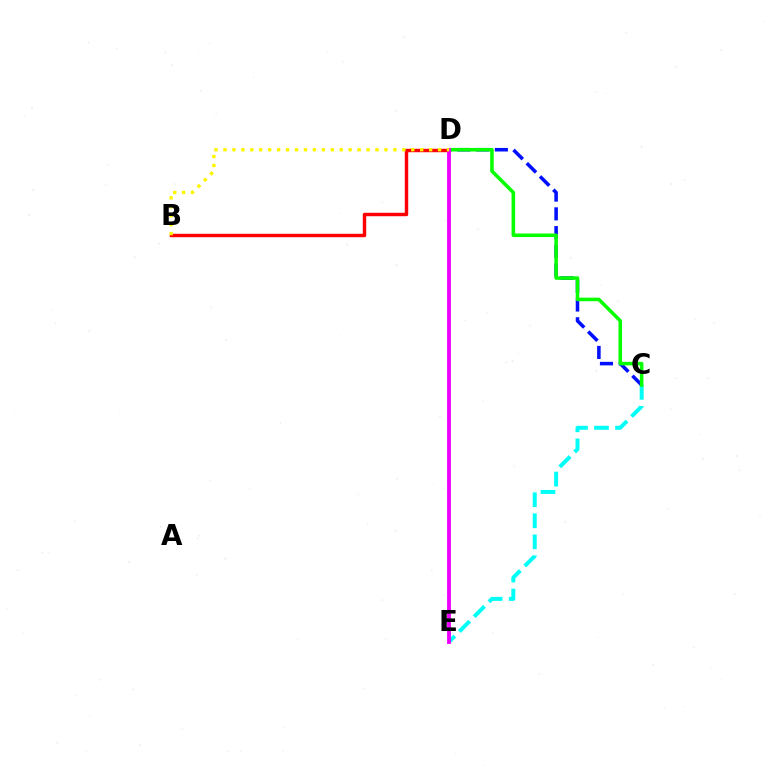{('C', 'E'): [{'color': '#00fff6', 'line_style': 'dashed', 'thickness': 2.86}], ('B', 'D'): [{'color': '#ff0000', 'line_style': 'solid', 'thickness': 2.47}, {'color': '#fcf500', 'line_style': 'dotted', 'thickness': 2.43}], ('C', 'D'): [{'color': '#0010ff', 'line_style': 'dashed', 'thickness': 2.55}, {'color': '#08ff00', 'line_style': 'solid', 'thickness': 2.56}], ('D', 'E'): [{'color': '#ee00ff', 'line_style': 'solid', 'thickness': 2.77}]}